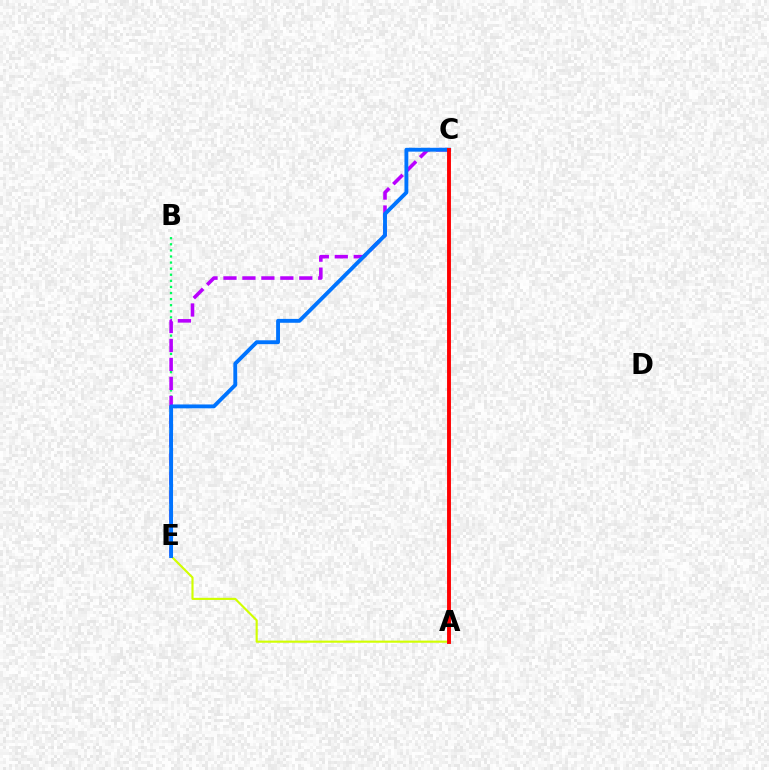{('B', 'E'): [{'color': '#00ff5c', 'line_style': 'dotted', 'thickness': 1.65}], ('C', 'E'): [{'color': '#b900ff', 'line_style': 'dashed', 'thickness': 2.58}, {'color': '#0074ff', 'line_style': 'solid', 'thickness': 2.78}], ('A', 'E'): [{'color': '#d1ff00', 'line_style': 'solid', 'thickness': 1.54}], ('A', 'C'): [{'color': '#ff0000', 'line_style': 'solid', 'thickness': 2.8}]}